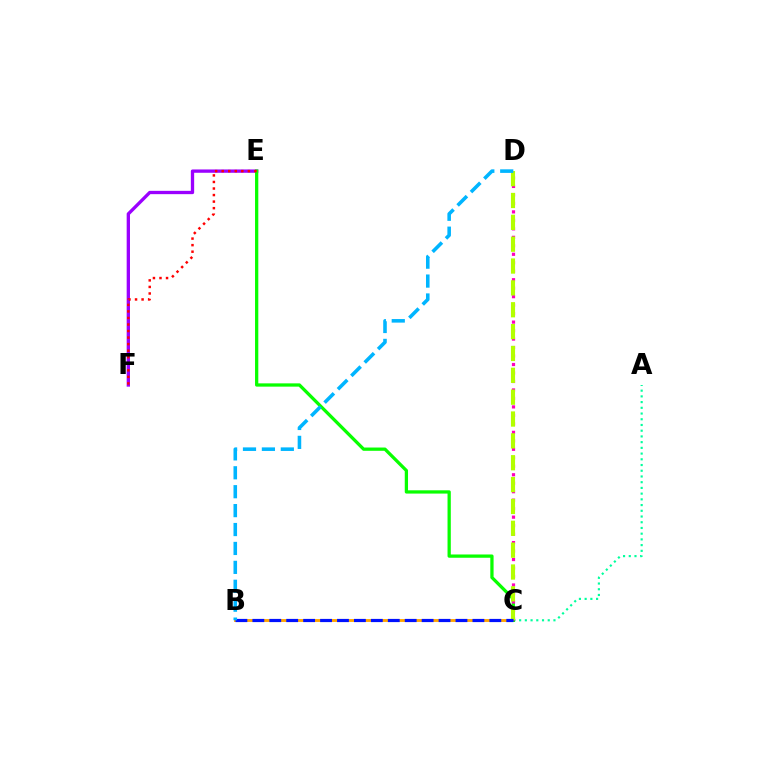{('B', 'C'): [{'color': '#ffa500', 'line_style': 'solid', 'thickness': 2.07}, {'color': '#0010ff', 'line_style': 'dashed', 'thickness': 2.3}], ('A', 'C'): [{'color': '#00ff9d', 'line_style': 'dotted', 'thickness': 1.55}], ('E', 'F'): [{'color': '#9b00ff', 'line_style': 'solid', 'thickness': 2.39}, {'color': '#ff0000', 'line_style': 'dotted', 'thickness': 1.78}], ('C', 'E'): [{'color': '#08ff00', 'line_style': 'solid', 'thickness': 2.36}], ('C', 'D'): [{'color': '#ff00bd', 'line_style': 'dotted', 'thickness': 2.3}, {'color': '#b3ff00', 'line_style': 'dashed', 'thickness': 2.97}], ('B', 'D'): [{'color': '#00b5ff', 'line_style': 'dashed', 'thickness': 2.57}]}